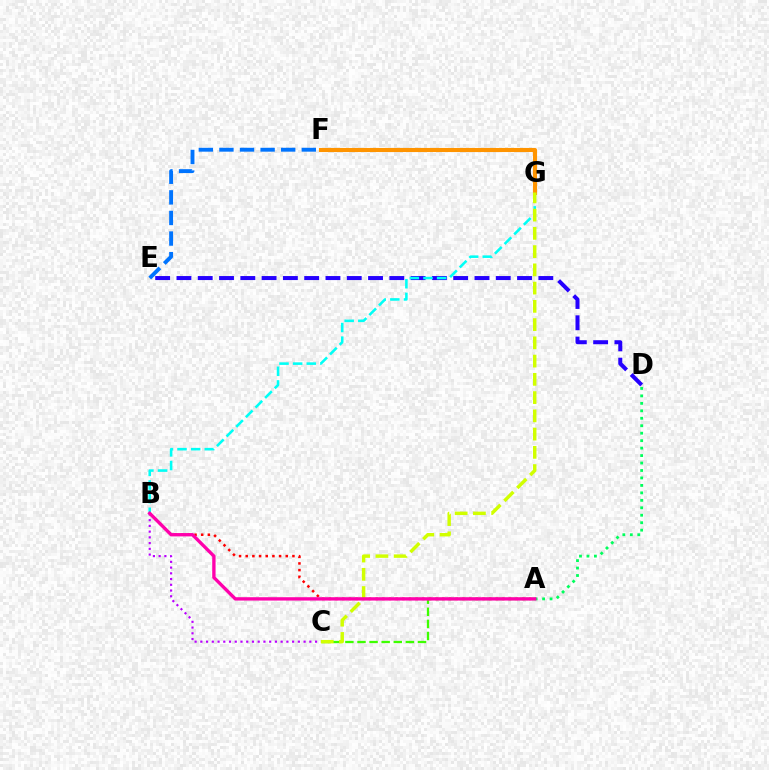{('B', 'C'): [{'color': '#b900ff', 'line_style': 'dotted', 'thickness': 1.56}], ('A', 'C'): [{'color': '#3dff00', 'line_style': 'dashed', 'thickness': 1.64}], ('D', 'E'): [{'color': '#2500ff', 'line_style': 'dashed', 'thickness': 2.89}], ('A', 'B'): [{'color': '#ff0000', 'line_style': 'dotted', 'thickness': 1.81}, {'color': '#ff00ac', 'line_style': 'solid', 'thickness': 2.4}], ('B', 'G'): [{'color': '#00fff6', 'line_style': 'dashed', 'thickness': 1.85}], ('F', 'G'): [{'color': '#ff9400', 'line_style': 'solid', 'thickness': 2.95}], ('C', 'G'): [{'color': '#d1ff00', 'line_style': 'dashed', 'thickness': 2.48}], ('A', 'D'): [{'color': '#00ff5c', 'line_style': 'dotted', 'thickness': 2.03}], ('E', 'F'): [{'color': '#0074ff', 'line_style': 'dashed', 'thickness': 2.8}]}